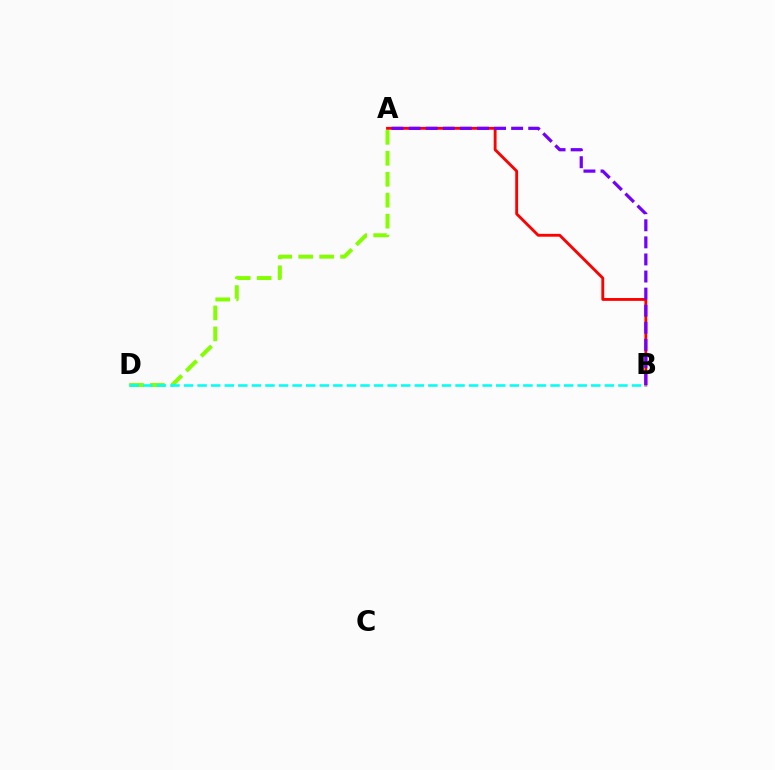{('A', 'B'): [{'color': '#ff0000', 'line_style': 'solid', 'thickness': 2.05}, {'color': '#7200ff', 'line_style': 'dashed', 'thickness': 2.32}], ('A', 'D'): [{'color': '#84ff00', 'line_style': 'dashed', 'thickness': 2.85}], ('B', 'D'): [{'color': '#00fff6', 'line_style': 'dashed', 'thickness': 1.84}]}